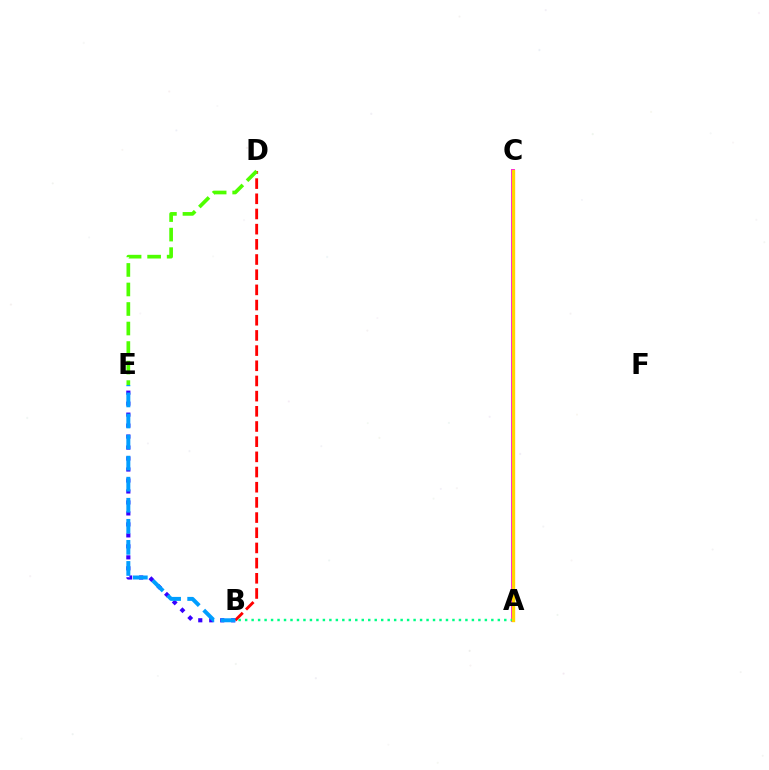{('B', 'D'): [{'color': '#ff0000', 'line_style': 'dashed', 'thickness': 2.06}], ('A', 'C'): [{'color': '#ff00ed', 'line_style': 'solid', 'thickness': 2.78}, {'color': '#ffd500', 'line_style': 'solid', 'thickness': 2.42}], ('A', 'B'): [{'color': '#00ff86', 'line_style': 'dotted', 'thickness': 1.76}], ('B', 'E'): [{'color': '#3700ff', 'line_style': 'dotted', 'thickness': 2.98}, {'color': '#009eff', 'line_style': 'dashed', 'thickness': 2.86}], ('D', 'E'): [{'color': '#4fff00', 'line_style': 'dashed', 'thickness': 2.65}]}